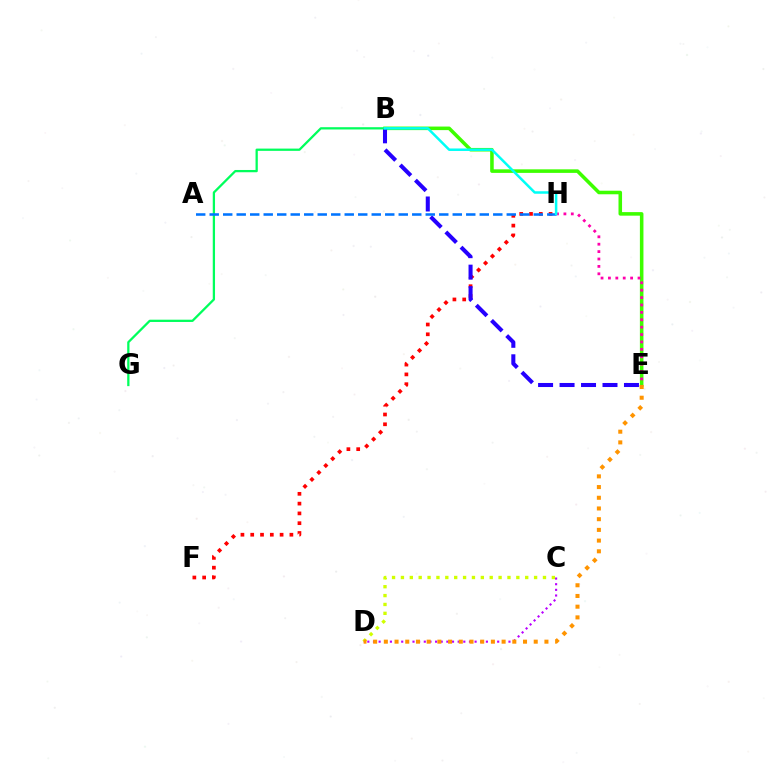{('B', 'E'): [{'color': '#3dff00', 'line_style': 'solid', 'thickness': 2.56}, {'color': '#2500ff', 'line_style': 'dashed', 'thickness': 2.92}], ('C', 'D'): [{'color': '#b900ff', 'line_style': 'dotted', 'thickness': 1.53}, {'color': '#d1ff00', 'line_style': 'dotted', 'thickness': 2.41}], ('E', 'H'): [{'color': '#ff00ac', 'line_style': 'dotted', 'thickness': 2.01}], ('F', 'H'): [{'color': '#ff0000', 'line_style': 'dotted', 'thickness': 2.66}], ('B', 'G'): [{'color': '#00ff5c', 'line_style': 'solid', 'thickness': 1.63}], ('D', 'E'): [{'color': '#ff9400', 'line_style': 'dotted', 'thickness': 2.91}], ('A', 'H'): [{'color': '#0074ff', 'line_style': 'dashed', 'thickness': 1.83}], ('B', 'H'): [{'color': '#00fff6', 'line_style': 'solid', 'thickness': 1.8}]}